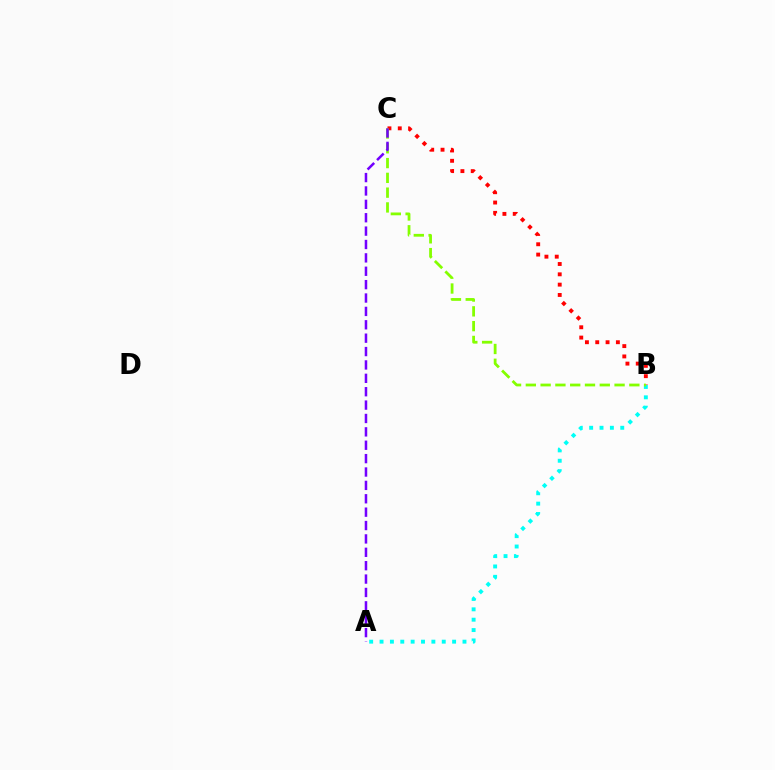{('B', 'C'): [{'color': '#ff0000', 'line_style': 'dotted', 'thickness': 2.8}, {'color': '#84ff00', 'line_style': 'dashed', 'thickness': 2.01}], ('A', 'B'): [{'color': '#00fff6', 'line_style': 'dotted', 'thickness': 2.82}], ('A', 'C'): [{'color': '#7200ff', 'line_style': 'dashed', 'thickness': 1.82}]}